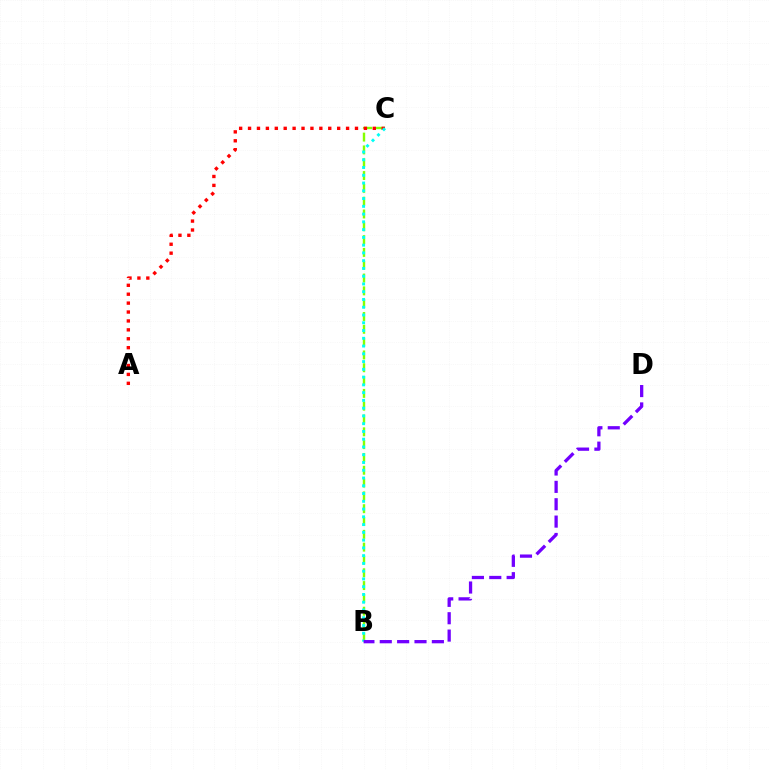{('B', 'C'): [{'color': '#84ff00', 'line_style': 'dashed', 'thickness': 1.74}, {'color': '#00fff6', 'line_style': 'dotted', 'thickness': 2.11}], ('A', 'C'): [{'color': '#ff0000', 'line_style': 'dotted', 'thickness': 2.42}], ('B', 'D'): [{'color': '#7200ff', 'line_style': 'dashed', 'thickness': 2.36}]}